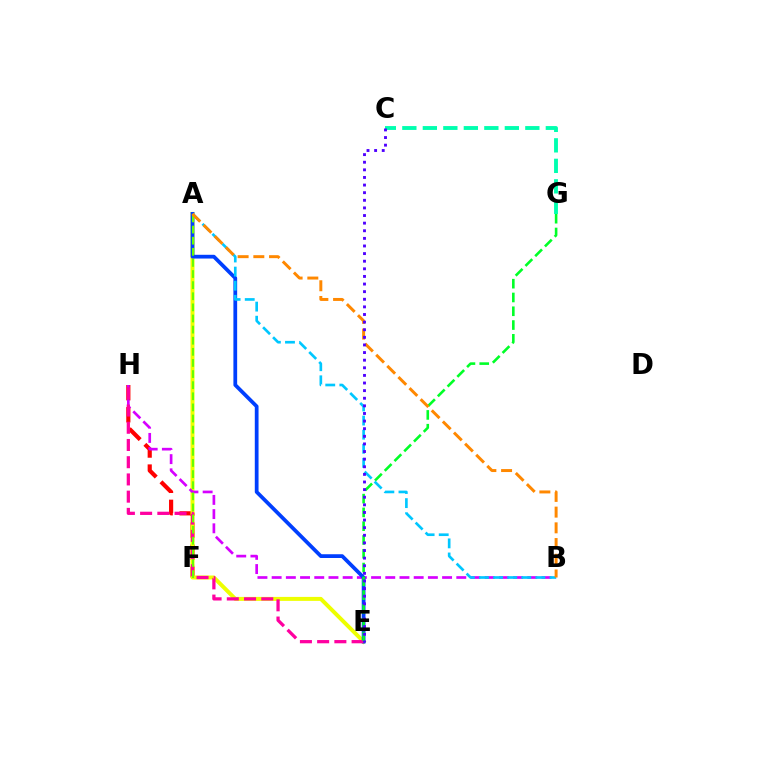{('F', 'H'): [{'color': '#ff0000', 'line_style': 'dashed', 'thickness': 3.0}], ('A', 'E'): [{'color': '#eeff00', 'line_style': 'solid', 'thickness': 2.86}, {'color': '#003fff', 'line_style': 'solid', 'thickness': 2.7}], ('B', 'H'): [{'color': '#d600ff', 'line_style': 'dashed', 'thickness': 1.93}], ('E', 'H'): [{'color': '#ff00a0', 'line_style': 'dashed', 'thickness': 2.34}], ('E', 'G'): [{'color': '#00ff27', 'line_style': 'dashed', 'thickness': 1.87}], ('A', 'B'): [{'color': '#00c7ff', 'line_style': 'dashed', 'thickness': 1.92}, {'color': '#ff8800', 'line_style': 'dashed', 'thickness': 2.13}], ('A', 'F'): [{'color': '#66ff00', 'line_style': 'dashed', 'thickness': 1.51}], ('C', 'G'): [{'color': '#00ffaf', 'line_style': 'dashed', 'thickness': 2.78}], ('C', 'E'): [{'color': '#4f00ff', 'line_style': 'dotted', 'thickness': 2.07}]}